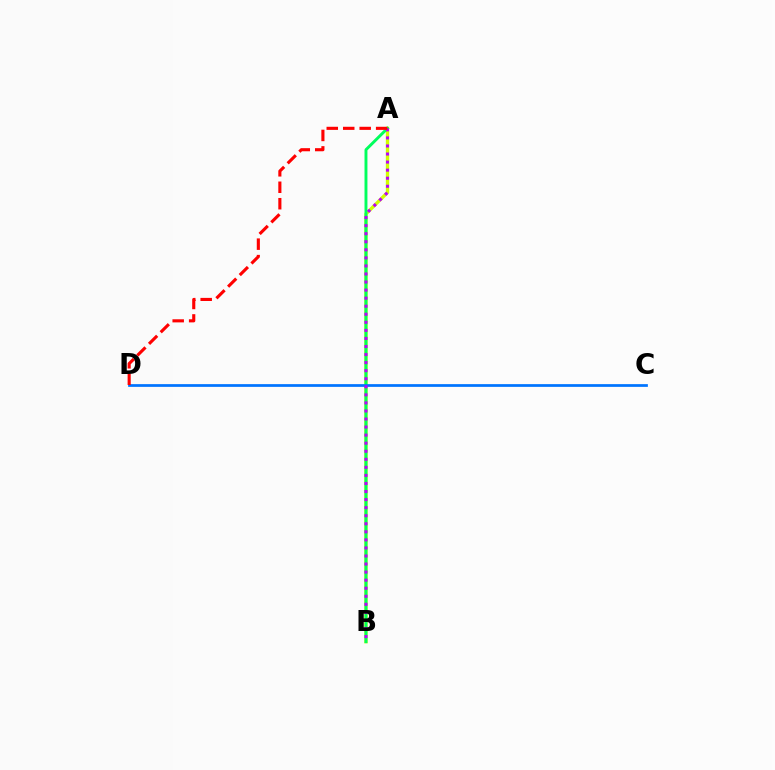{('A', 'B'): [{'color': '#d1ff00', 'line_style': 'solid', 'thickness': 2.4}, {'color': '#00ff5c', 'line_style': 'solid', 'thickness': 2.1}, {'color': '#b900ff', 'line_style': 'dotted', 'thickness': 2.19}], ('C', 'D'): [{'color': '#0074ff', 'line_style': 'solid', 'thickness': 1.97}], ('A', 'D'): [{'color': '#ff0000', 'line_style': 'dashed', 'thickness': 2.24}]}